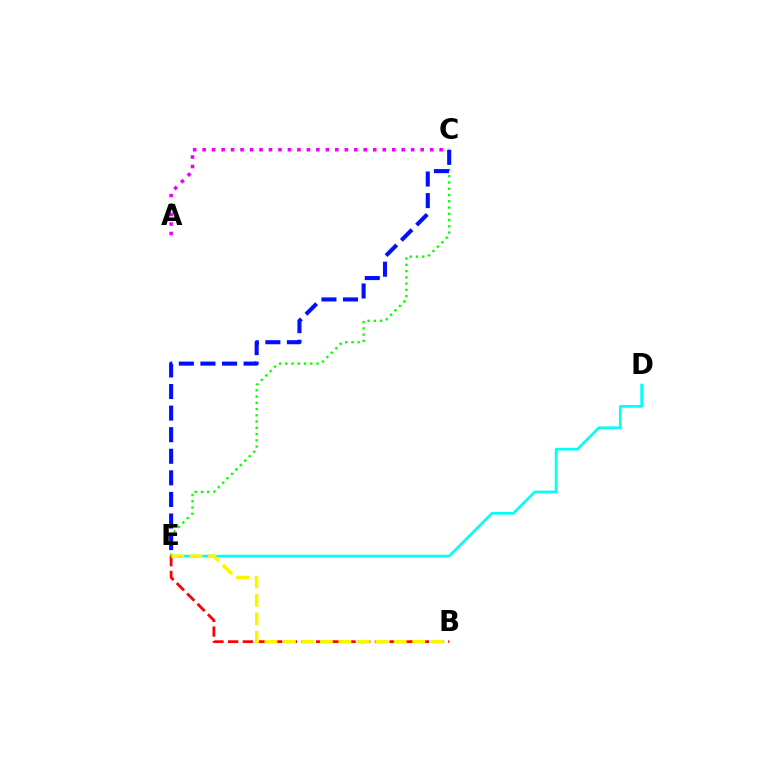{('A', 'C'): [{'color': '#ee00ff', 'line_style': 'dotted', 'thickness': 2.58}], ('D', 'E'): [{'color': '#00fff6', 'line_style': 'solid', 'thickness': 1.92}], ('C', 'E'): [{'color': '#08ff00', 'line_style': 'dotted', 'thickness': 1.7}, {'color': '#0010ff', 'line_style': 'dashed', 'thickness': 2.93}], ('B', 'E'): [{'color': '#ff0000', 'line_style': 'dashed', 'thickness': 1.99}, {'color': '#fcf500', 'line_style': 'dashed', 'thickness': 2.51}]}